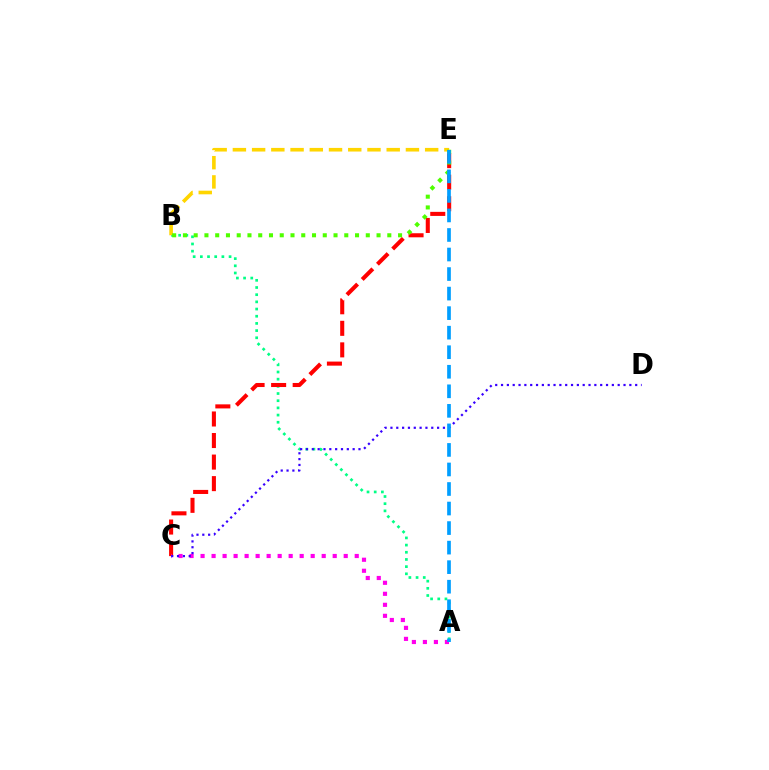{('A', 'B'): [{'color': '#00ff86', 'line_style': 'dotted', 'thickness': 1.95}], ('C', 'E'): [{'color': '#ff0000', 'line_style': 'dashed', 'thickness': 2.93}], ('B', 'E'): [{'color': '#ffd500', 'line_style': 'dashed', 'thickness': 2.61}, {'color': '#4fff00', 'line_style': 'dotted', 'thickness': 2.92}], ('A', 'C'): [{'color': '#ff00ed', 'line_style': 'dotted', 'thickness': 2.99}], ('C', 'D'): [{'color': '#3700ff', 'line_style': 'dotted', 'thickness': 1.58}], ('A', 'E'): [{'color': '#009eff', 'line_style': 'dashed', 'thickness': 2.65}]}